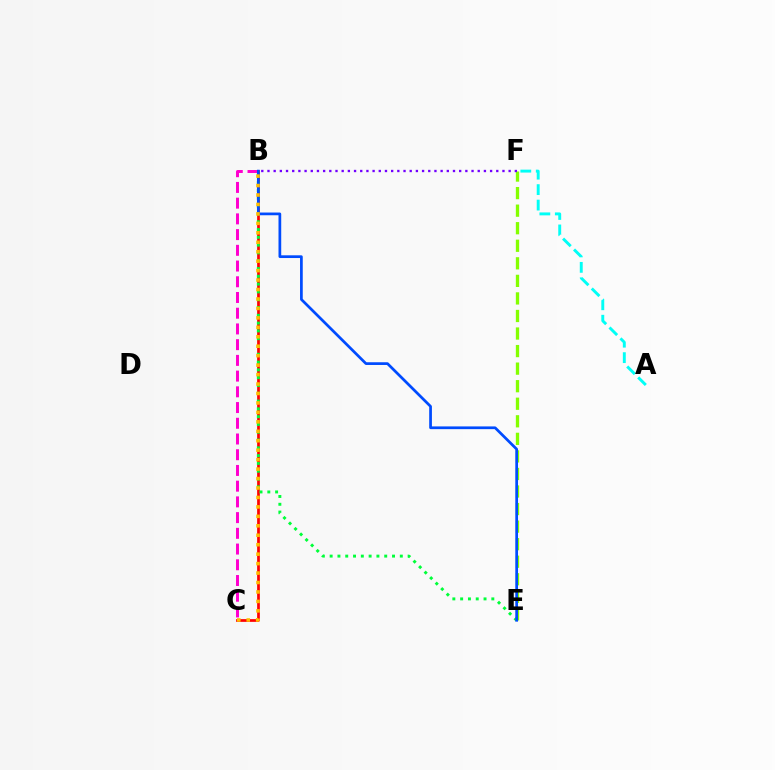{('B', 'C'): [{'color': '#ff0000', 'line_style': 'solid', 'thickness': 1.96}, {'color': '#ff00cf', 'line_style': 'dashed', 'thickness': 2.14}, {'color': '#ffbd00', 'line_style': 'dotted', 'thickness': 2.57}], ('A', 'F'): [{'color': '#00fff6', 'line_style': 'dashed', 'thickness': 2.1}], ('E', 'F'): [{'color': '#84ff00', 'line_style': 'dashed', 'thickness': 2.38}], ('B', 'E'): [{'color': '#00ff39', 'line_style': 'dotted', 'thickness': 2.12}, {'color': '#004bff', 'line_style': 'solid', 'thickness': 1.96}], ('B', 'F'): [{'color': '#7200ff', 'line_style': 'dotted', 'thickness': 1.68}]}